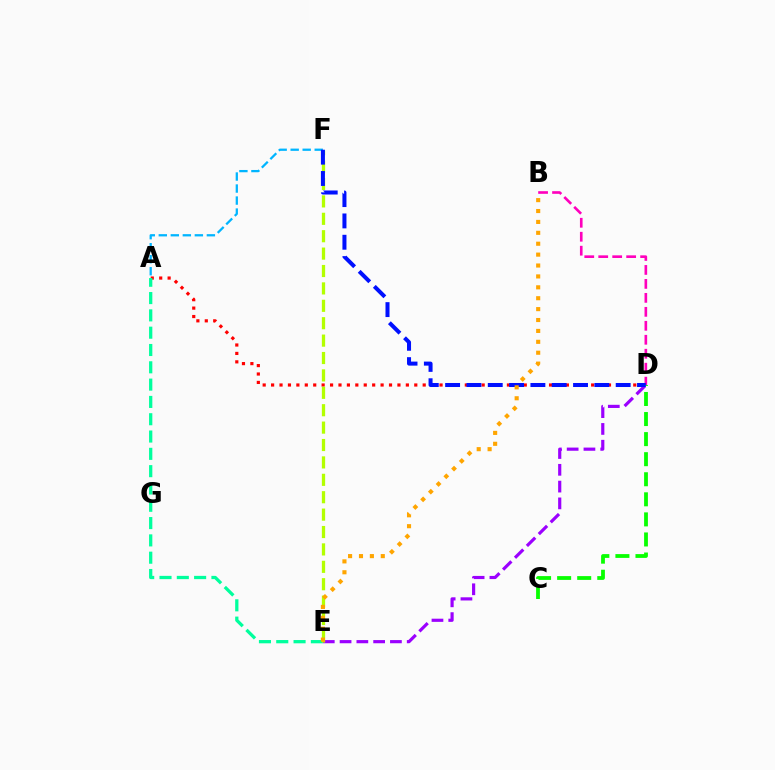{('B', 'D'): [{'color': '#ff00bd', 'line_style': 'dashed', 'thickness': 1.9}], ('C', 'D'): [{'color': '#08ff00', 'line_style': 'dashed', 'thickness': 2.73}], ('A', 'D'): [{'color': '#ff0000', 'line_style': 'dotted', 'thickness': 2.29}], ('A', 'F'): [{'color': '#00b5ff', 'line_style': 'dashed', 'thickness': 1.63}], ('D', 'E'): [{'color': '#9b00ff', 'line_style': 'dashed', 'thickness': 2.28}], ('A', 'E'): [{'color': '#00ff9d', 'line_style': 'dashed', 'thickness': 2.35}], ('E', 'F'): [{'color': '#b3ff00', 'line_style': 'dashed', 'thickness': 2.36}], ('D', 'F'): [{'color': '#0010ff', 'line_style': 'dashed', 'thickness': 2.9}], ('B', 'E'): [{'color': '#ffa500', 'line_style': 'dotted', 'thickness': 2.96}]}